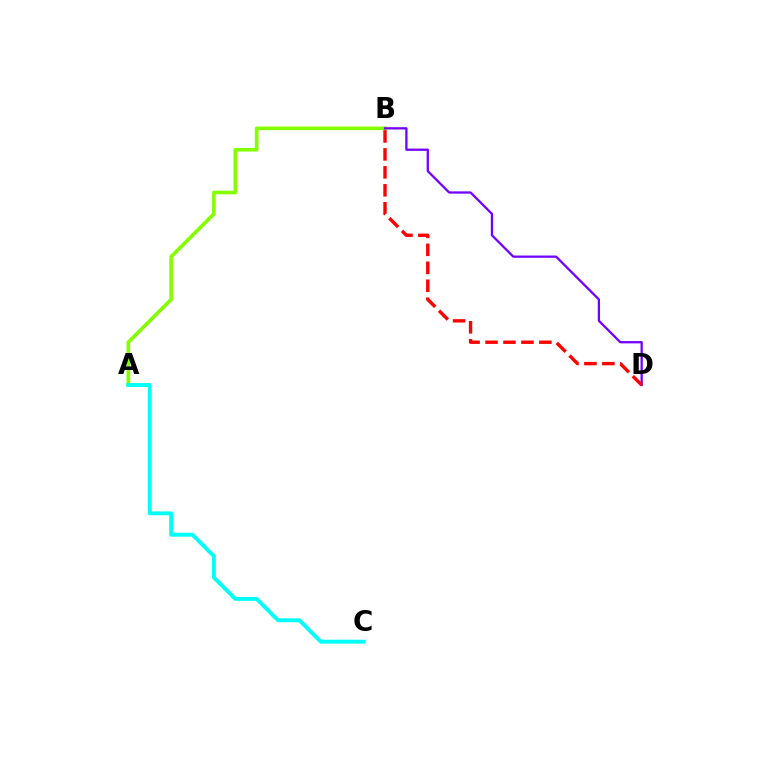{('A', 'B'): [{'color': '#84ff00', 'line_style': 'solid', 'thickness': 2.62}], ('B', 'D'): [{'color': '#7200ff', 'line_style': 'solid', 'thickness': 1.64}, {'color': '#ff0000', 'line_style': 'dashed', 'thickness': 2.44}], ('A', 'C'): [{'color': '#00fff6', 'line_style': 'solid', 'thickness': 2.81}]}